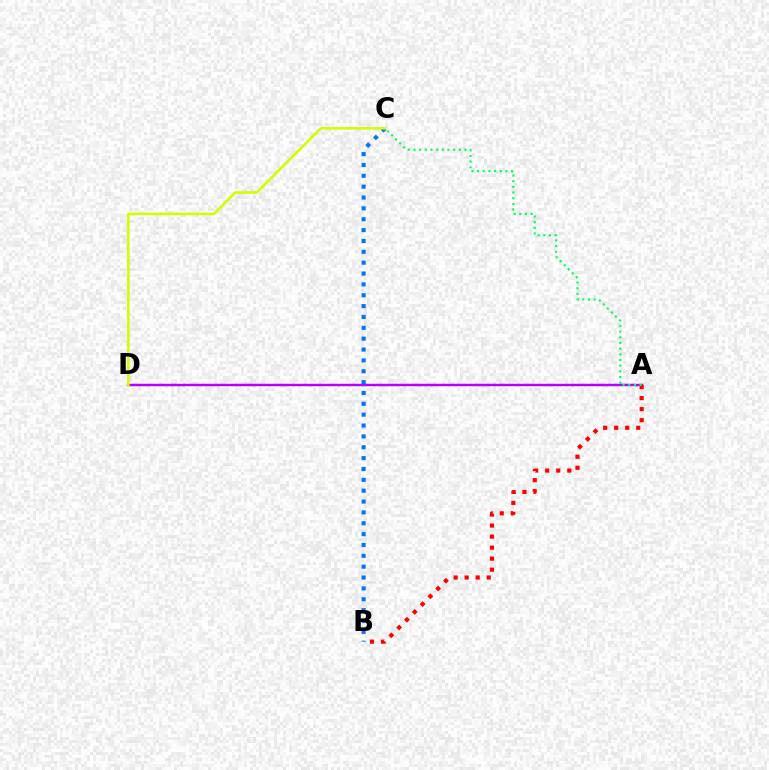{('A', 'D'): [{'color': '#b900ff', 'line_style': 'solid', 'thickness': 1.77}], ('B', 'C'): [{'color': '#0074ff', 'line_style': 'dotted', 'thickness': 2.95}], ('A', 'B'): [{'color': '#ff0000', 'line_style': 'dotted', 'thickness': 3.0}], ('A', 'C'): [{'color': '#00ff5c', 'line_style': 'dotted', 'thickness': 1.54}], ('C', 'D'): [{'color': '#d1ff00', 'line_style': 'solid', 'thickness': 1.86}]}